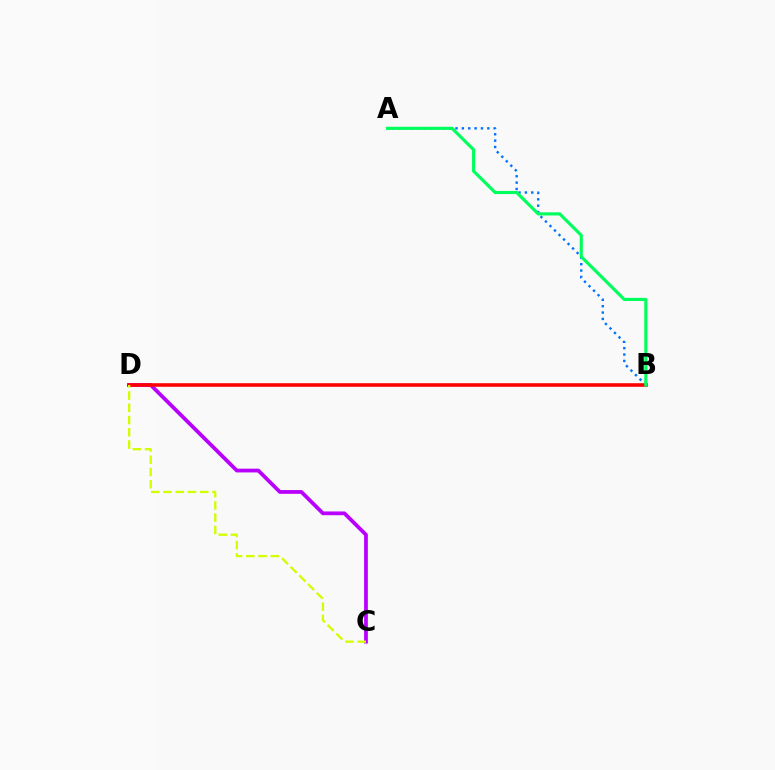{('C', 'D'): [{'color': '#b900ff', 'line_style': 'solid', 'thickness': 2.71}, {'color': '#d1ff00', 'line_style': 'dashed', 'thickness': 1.66}], ('A', 'B'): [{'color': '#0074ff', 'line_style': 'dotted', 'thickness': 1.73}, {'color': '#00ff5c', 'line_style': 'solid', 'thickness': 2.26}], ('B', 'D'): [{'color': '#ff0000', 'line_style': 'solid', 'thickness': 2.57}]}